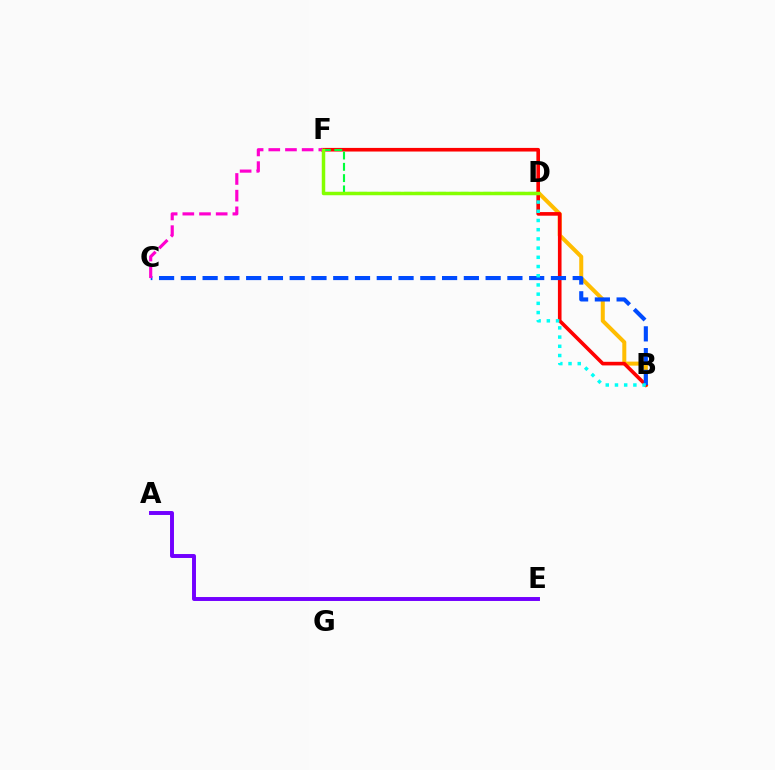{('B', 'D'): [{'color': '#ffbd00', 'line_style': 'solid', 'thickness': 2.89}, {'color': '#00fff6', 'line_style': 'dotted', 'thickness': 2.5}], ('A', 'E'): [{'color': '#7200ff', 'line_style': 'solid', 'thickness': 2.84}], ('B', 'F'): [{'color': '#ff0000', 'line_style': 'solid', 'thickness': 2.61}], ('B', 'C'): [{'color': '#004bff', 'line_style': 'dashed', 'thickness': 2.96}], ('C', 'F'): [{'color': '#ff00cf', 'line_style': 'dashed', 'thickness': 2.27}], ('D', 'F'): [{'color': '#00ff39', 'line_style': 'dashed', 'thickness': 1.53}, {'color': '#84ff00', 'line_style': 'solid', 'thickness': 2.51}]}